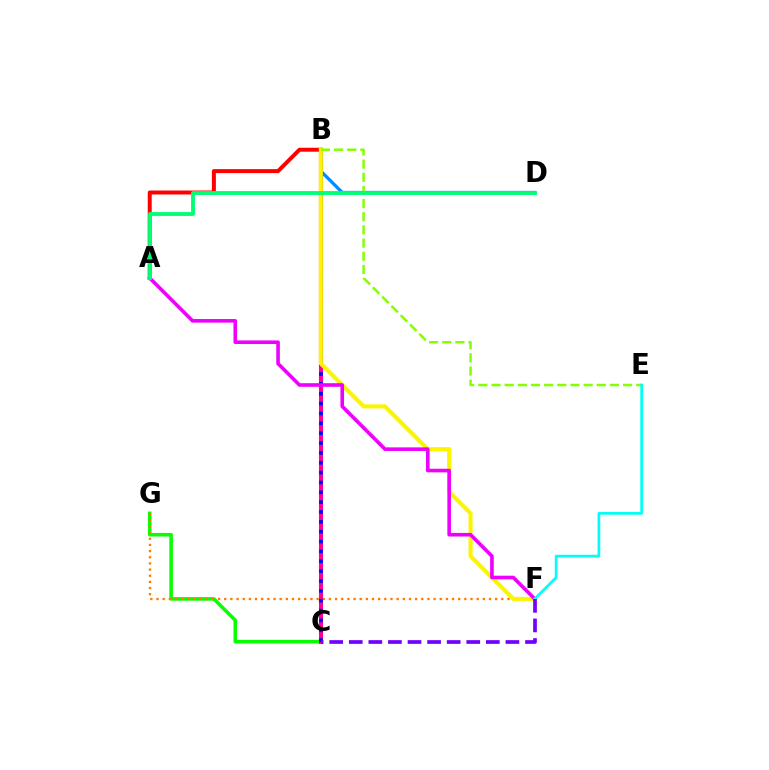{('C', 'G'): [{'color': '#08ff00', 'line_style': 'solid', 'thickness': 2.56}], ('B', 'C'): [{'color': '#ff0094', 'line_style': 'solid', 'thickness': 2.95}, {'color': '#0010ff', 'line_style': 'dotted', 'thickness': 2.68}], ('B', 'D'): [{'color': '#008cff', 'line_style': 'solid', 'thickness': 2.34}], ('A', 'B'): [{'color': '#ff0000', 'line_style': 'solid', 'thickness': 2.86}], ('F', 'G'): [{'color': '#ff7c00', 'line_style': 'dotted', 'thickness': 1.67}], ('B', 'F'): [{'color': '#fcf500', 'line_style': 'solid', 'thickness': 2.94}], ('A', 'F'): [{'color': '#ee00ff', 'line_style': 'solid', 'thickness': 2.6}], ('B', 'E'): [{'color': '#84ff00', 'line_style': 'dashed', 'thickness': 1.79}], ('E', 'F'): [{'color': '#00fff6', 'line_style': 'solid', 'thickness': 1.94}], ('A', 'D'): [{'color': '#00ff74', 'line_style': 'solid', 'thickness': 2.76}], ('C', 'F'): [{'color': '#7200ff', 'line_style': 'dashed', 'thickness': 2.66}]}